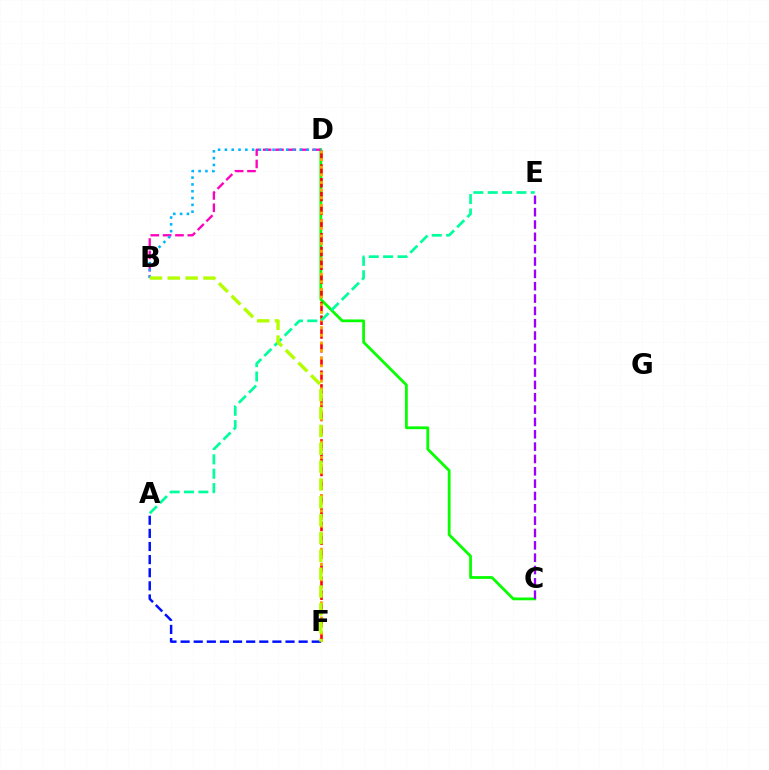{('C', 'D'): [{'color': '#08ff00', 'line_style': 'solid', 'thickness': 2.0}], ('D', 'F'): [{'color': '#ff0000', 'line_style': 'dashed', 'thickness': 1.87}, {'color': '#ffa500', 'line_style': 'dotted', 'thickness': 2.08}], ('A', 'E'): [{'color': '#00ff9d', 'line_style': 'dashed', 'thickness': 1.95}], ('A', 'F'): [{'color': '#0010ff', 'line_style': 'dashed', 'thickness': 1.78}], ('B', 'D'): [{'color': '#ff00bd', 'line_style': 'dashed', 'thickness': 1.68}, {'color': '#00b5ff', 'line_style': 'dotted', 'thickness': 1.85}], ('B', 'F'): [{'color': '#b3ff00', 'line_style': 'dashed', 'thickness': 2.42}], ('C', 'E'): [{'color': '#9b00ff', 'line_style': 'dashed', 'thickness': 1.68}]}